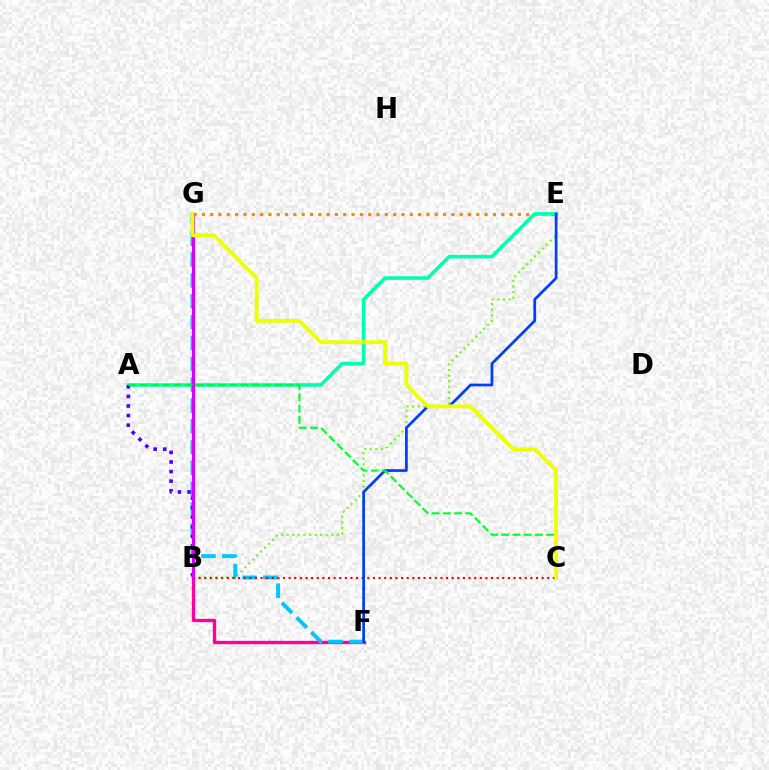{('E', 'G'): [{'color': '#ff8800', 'line_style': 'dotted', 'thickness': 2.26}], ('B', 'F'): [{'color': '#ff00a0', 'line_style': 'solid', 'thickness': 2.41}], ('A', 'E'): [{'color': '#00ffaf', 'line_style': 'solid', 'thickness': 2.58}], ('B', 'E'): [{'color': '#66ff00', 'line_style': 'dotted', 'thickness': 1.52}], ('F', 'G'): [{'color': '#00c7ff', 'line_style': 'dashed', 'thickness': 2.83}], ('A', 'B'): [{'color': '#4f00ff', 'line_style': 'dotted', 'thickness': 2.6}], ('B', 'C'): [{'color': '#ff0000', 'line_style': 'dotted', 'thickness': 1.53}], ('E', 'F'): [{'color': '#003fff', 'line_style': 'solid', 'thickness': 1.97}], ('B', 'G'): [{'color': '#d600ff', 'line_style': 'solid', 'thickness': 2.27}], ('A', 'C'): [{'color': '#00ff27', 'line_style': 'dashed', 'thickness': 1.52}], ('C', 'G'): [{'color': '#eeff00', 'line_style': 'solid', 'thickness': 2.77}]}